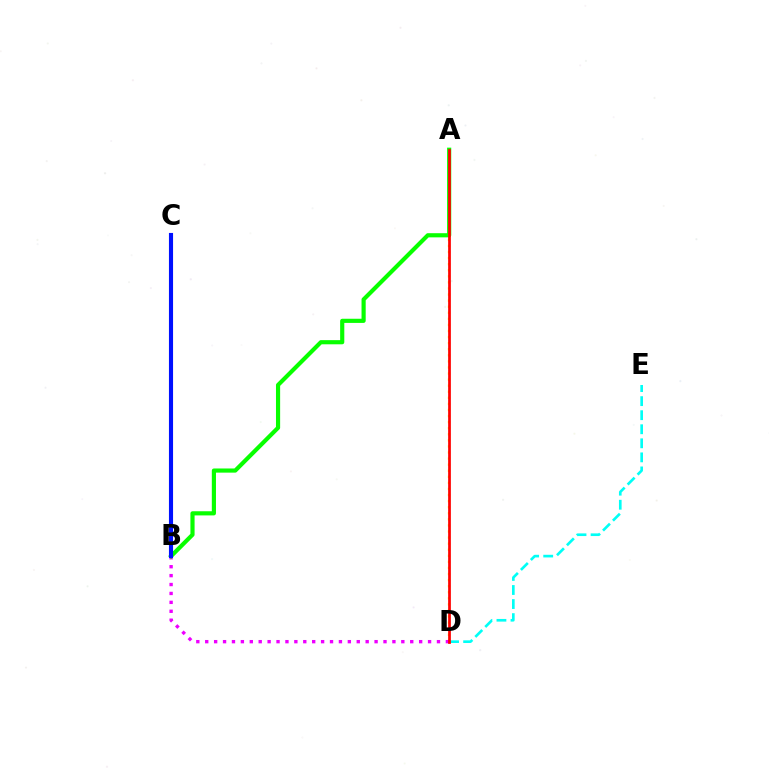{('D', 'E'): [{'color': '#00fff6', 'line_style': 'dashed', 'thickness': 1.91}], ('A', 'D'): [{'color': '#fcf500', 'line_style': 'dotted', 'thickness': 1.65}, {'color': '#ff0000', 'line_style': 'solid', 'thickness': 1.96}], ('B', 'D'): [{'color': '#ee00ff', 'line_style': 'dotted', 'thickness': 2.42}], ('A', 'B'): [{'color': '#08ff00', 'line_style': 'solid', 'thickness': 2.99}], ('B', 'C'): [{'color': '#0010ff', 'line_style': 'solid', 'thickness': 2.96}]}